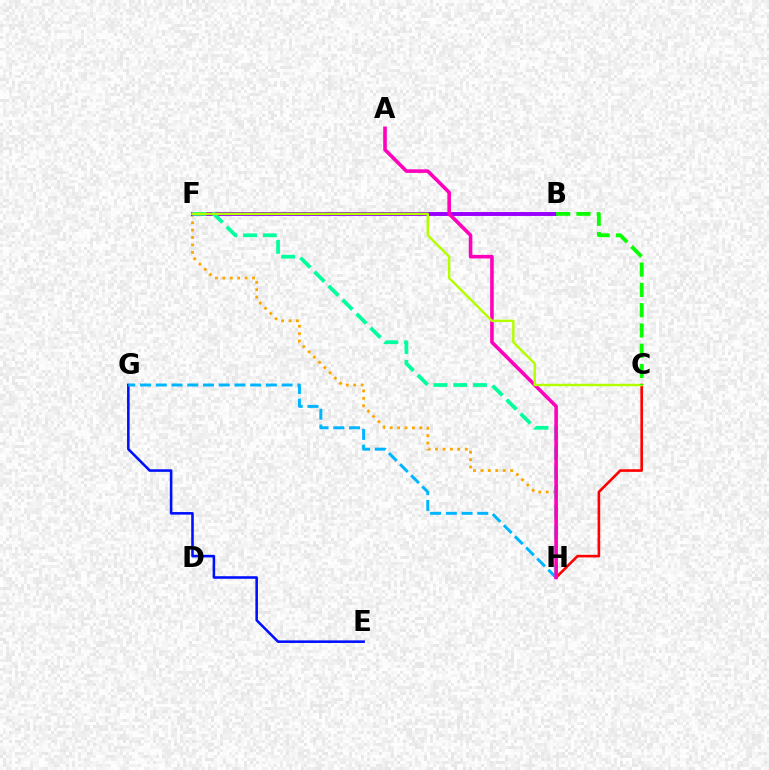{('F', 'H'): [{'color': '#ffa500', 'line_style': 'dotted', 'thickness': 2.01}, {'color': '#00ff9d', 'line_style': 'dashed', 'thickness': 2.69}], ('C', 'H'): [{'color': '#ff0000', 'line_style': 'solid', 'thickness': 1.89}], ('B', 'F'): [{'color': '#9b00ff', 'line_style': 'solid', 'thickness': 2.83}], ('E', 'G'): [{'color': '#0010ff', 'line_style': 'solid', 'thickness': 1.85}], ('G', 'H'): [{'color': '#00b5ff', 'line_style': 'dashed', 'thickness': 2.14}], ('A', 'H'): [{'color': '#ff00bd', 'line_style': 'solid', 'thickness': 2.58}], ('C', 'F'): [{'color': '#b3ff00', 'line_style': 'solid', 'thickness': 1.75}], ('B', 'C'): [{'color': '#08ff00', 'line_style': 'dashed', 'thickness': 2.75}]}